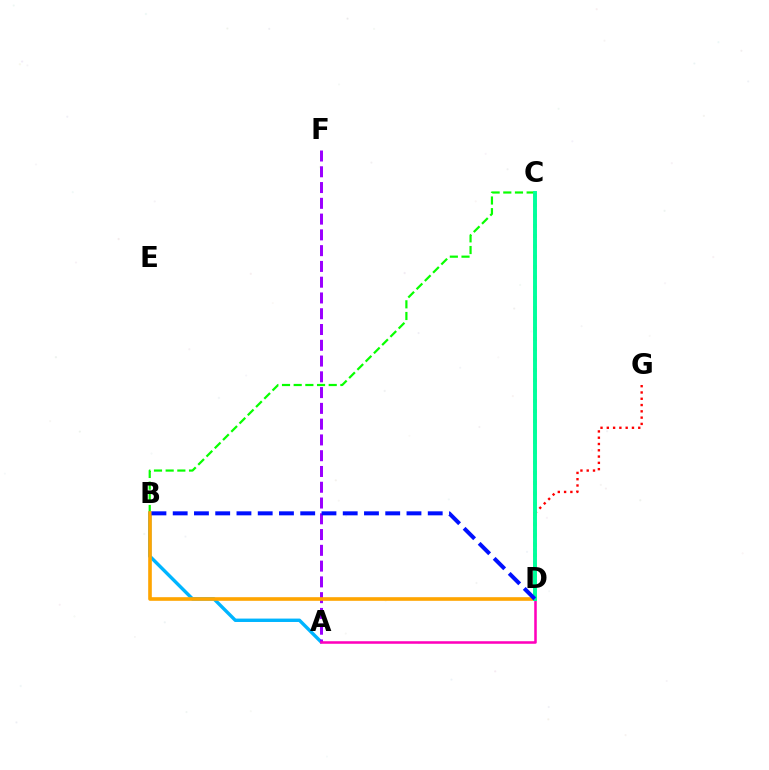{('D', 'G'): [{'color': '#ff0000', 'line_style': 'dotted', 'thickness': 1.71}], ('B', 'C'): [{'color': '#08ff00', 'line_style': 'dashed', 'thickness': 1.59}], ('A', 'B'): [{'color': '#00b5ff', 'line_style': 'solid', 'thickness': 2.44}], ('A', 'F'): [{'color': '#9b00ff', 'line_style': 'dashed', 'thickness': 2.14}], ('B', 'D'): [{'color': '#ffa500', 'line_style': 'solid', 'thickness': 2.61}, {'color': '#0010ff', 'line_style': 'dashed', 'thickness': 2.89}], ('C', 'D'): [{'color': '#b3ff00', 'line_style': 'dotted', 'thickness': 2.8}, {'color': '#00ff9d', 'line_style': 'solid', 'thickness': 2.82}], ('A', 'D'): [{'color': '#ff00bd', 'line_style': 'solid', 'thickness': 1.83}]}